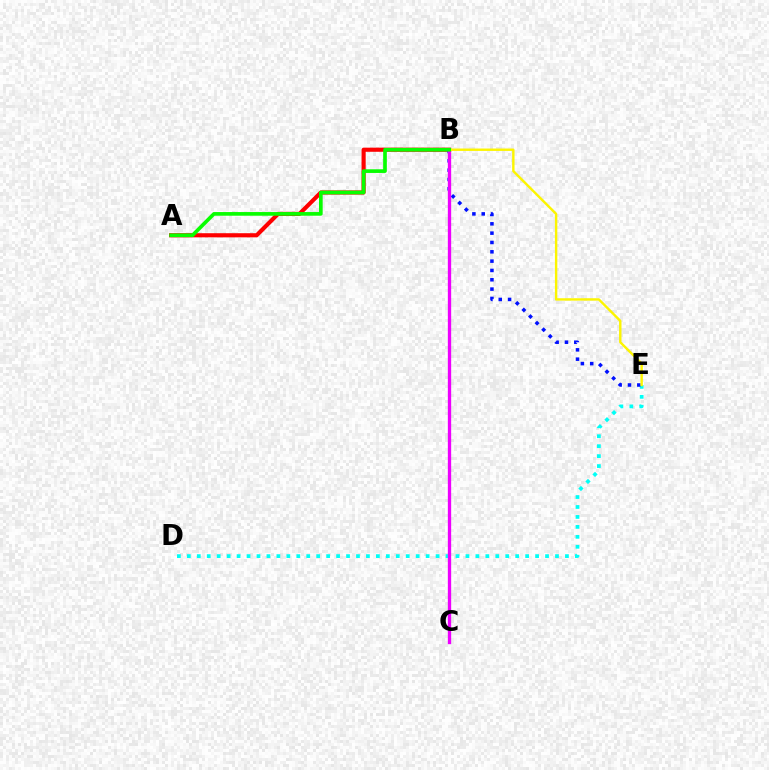{('A', 'B'): [{'color': '#ff0000', 'line_style': 'solid', 'thickness': 2.98}, {'color': '#08ff00', 'line_style': 'solid', 'thickness': 2.64}], ('D', 'E'): [{'color': '#00fff6', 'line_style': 'dotted', 'thickness': 2.7}], ('B', 'E'): [{'color': '#0010ff', 'line_style': 'dotted', 'thickness': 2.53}, {'color': '#fcf500', 'line_style': 'solid', 'thickness': 1.73}], ('B', 'C'): [{'color': '#ee00ff', 'line_style': 'solid', 'thickness': 2.39}]}